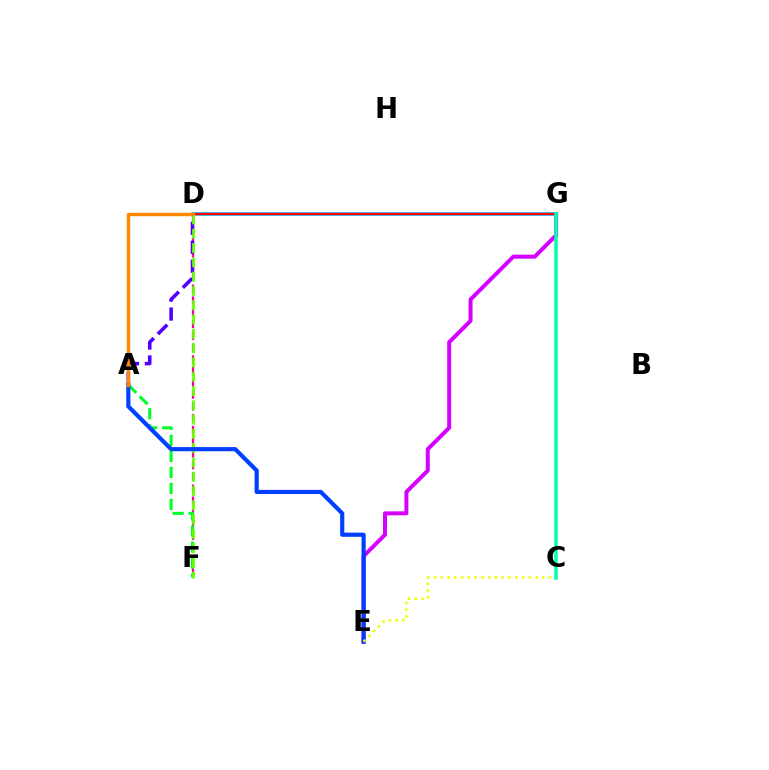{('D', 'F'): [{'color': '#ff00a0', 'line_style': 'dashed', 'thickness': 1.6}, {'color': '#66ff00', 'line_style': 'dashed', 'thickness': 1.94}], ('E', 'G'): [{'color': '#d600ff', 'line_style': 'solid', 'thickness': 2.87}], ('D', 'G'): [{'color': '#00c7ff', 'line_style': 'solid', 'thickness': 2.61}, {'color': '#ff0000', 'line_style': 'solid', 'thickness': 1.64}], ('A', 'D'): [{'color': '#4f00ff', 'line_style': 'dashed', 'thickness': 2.57}, {'color': '#ff8800', 'line_style': 'solid', 'thickness': 2.45}], ('A', 'F'): [{'color': '#00ff27', 'line_style': 'dashed', 'thickness': 2.17}], ('A', 'E'): [{'color': '#003fff', 'line_style': 'solid', 'thickness': 2.99}], ('C', 'E'): [{'color': '#eeff00', 'line_style': 'dotted', 'thickness': 1.84}], ('C', 'G'): [{'color': '#00ffaf', 'line_style': 'solid', 'thickness': 2.52}]}